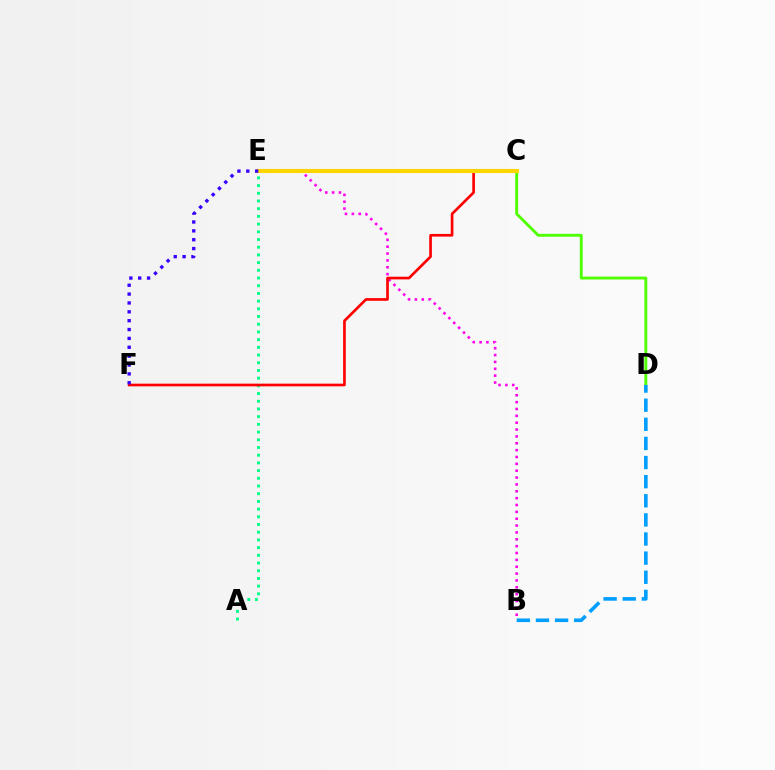{('B', 'E'): [{'color': '#ff00ed', 'line_style': 'dotted', 'thickness': 1.86}], ('A', 'E'): [{'color': '#00ff86', 'line_style': 'dotted', 'thickness': 2.09}], ('C', 'F'): [{'color': '#ff0000', 'line_style': 'solid', 'thickness': 1.92}], ('C', 'D'): [{'color': '#4fff00', 'line_style': 'solid', 'thickness': 2.08}], ('C', 'E'): [{'color': '#ffd500', 'line_style': 'solid', 'thickness': 2.94}], ('B', 'D'): [{'color': '#009eff', 'line_style': 'dashed', 'thickness': 2.6}], ('E', 'F'): [{'color': '#3700ff', 'line_style': 'dotted', 'thickness': 2.41}]}